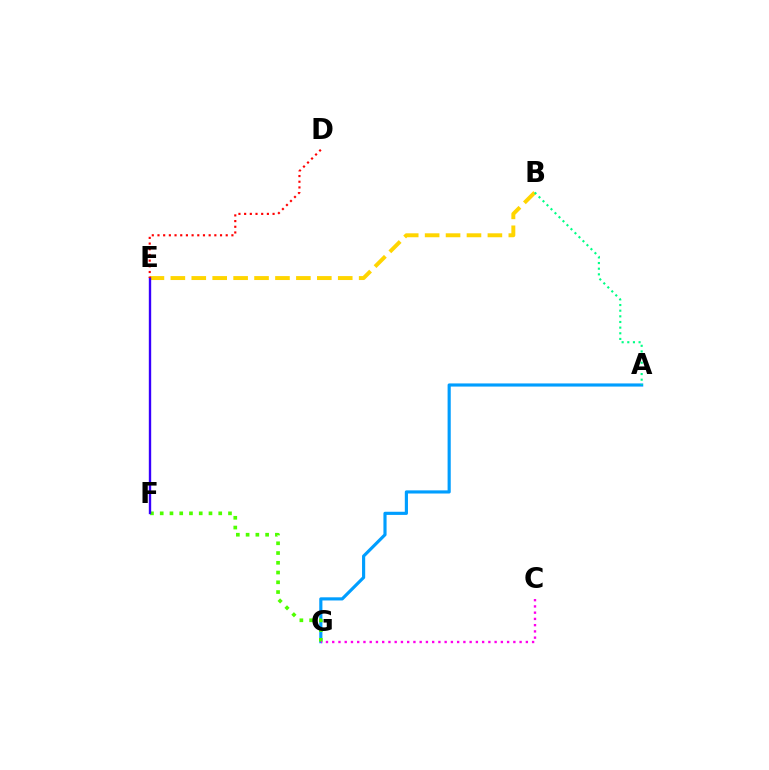{('A', 'G'): [{'color': '#009eff', 'line_style': 'solid', 'thickness': 2.27}], ('B', 'E'): [{'color': '#ffd500', 'line_style': 'dashed', 'thickness': 2.84}], ('F', 'G'): [{'color': '#4fff00', 'line_style': 'dotted', 'thickness': 2.65}], ('E', 'F'): [{'color': '#3700ff', 'line_style': 'solid', 'thickness': 1.71}], ('D', 'E'): [{'color': '#ff0000', 'line_style': 'dotted', 'thickness': 1.55}], ('A', 'B'): [{'color': '#00ff86', 'line_style': 'dotted', 'thickness': 1.54}], ('C', 'G'): [{'color': '#ff00ed', 'line_style': 'dotted', 'thickness': 1.7}]}